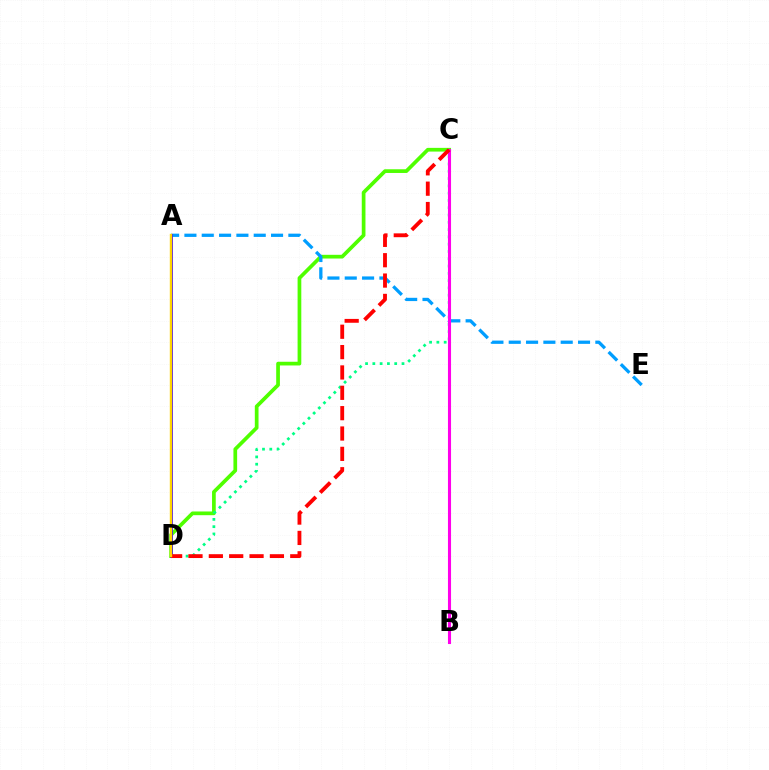{('C', 'D'): [{'color': '#4fff00', 'line_style': 'solid', 'thickness': 2.67}, {'color': '#00ff86', 'line_style': 'dotted', 'thickness': 1.98}, {'color': '#ff0000', 'line_style': 'dashed', 'thickness': 2.77}], ('A', 'E'): [{'color': '#009eff', 'line_style': 'dashed', 'thickness': 2.35}], ('A', 'D'): [{'color': '#3700ff', 'line_style': 'solid', 'thickness': 1.98}, {'color': '#ffd500', 'line_style': 'solid', 'thickness': 1.73}], ('B', 'C'): [{'color': '#ff00ed', 'line_style': 'solid', 'thickness': 2.22}]}